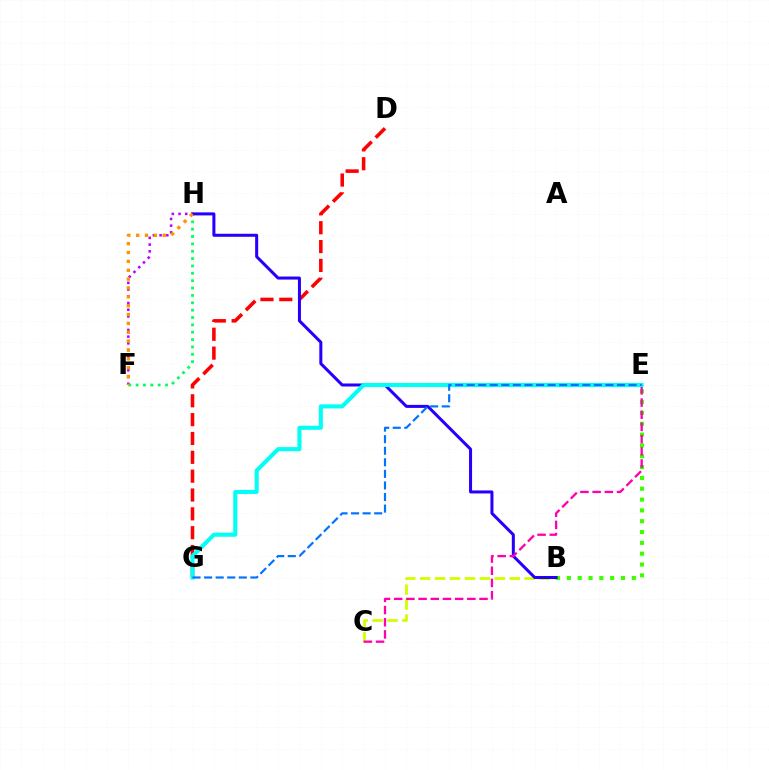{('B', 'E'): [{'color': '#3dff00', 'line_style': 'dotted', 'thickness': 2.94}], ('B', 'C'): [{'color': '#d1ff00', 'line_style': 'dashed', 'thickness': 2.03}], ('F', 'H'): [{'color': '#b900ff', 'line_style': 'dotted', 'thickness': 1.83}, {'color': '#00ff5c', 'line_style': 'dotted', 'thickness': 2.0}, {'color': '#ff9400', 'line_style': 'dotted', 'thickness': 2.41}], ('D', 'G'): [{'color': '#ff0000', 'line_style': 'dashed', 'thickness': 2.56}], ('B', 'H'): [{'color': '#2500ff', 'line_style': 'solid', 'thickness': 2.18}], ('C', 'E'): [{'color': '#ff00ac', 'line_style': 'dashed', 'thickness': 1.66}], ('E', 'G'): [{'color': '#00fff6', 'line_style': 'solid', 'thickness': 2.94}, {'color': '#0074ff', 'line_style': 'dashed', 'thickness': 1.57}]}